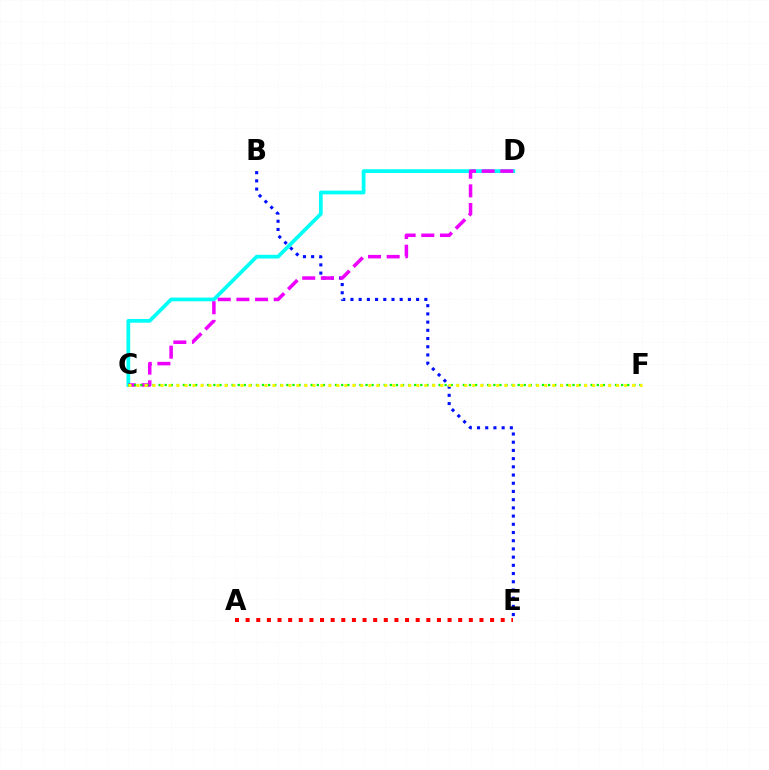{('C', 'D'): [{'color': '#00fff6', 'line_style': 'solid', 'thickness': 2.69}, {'color': '#ee00ff', 'line_style': 'dashed', 'thickness': 2.54}], ('B', 'E'): [{'color': '#0010ff', 'line_style': 'dotted', 'thickness': 2.23}], ('A', 'E'): [{'color': '#ff0000', 'line_style': 'dotted', 'thickness': 2.89}], ('C', 'F'): [{'color': '#08ff00', 'line_style': 'dotted', 'thickness': 1.65}, {'color': '#fcf500', 'line_style': 'dotted', 'thickness': 2.17}]}